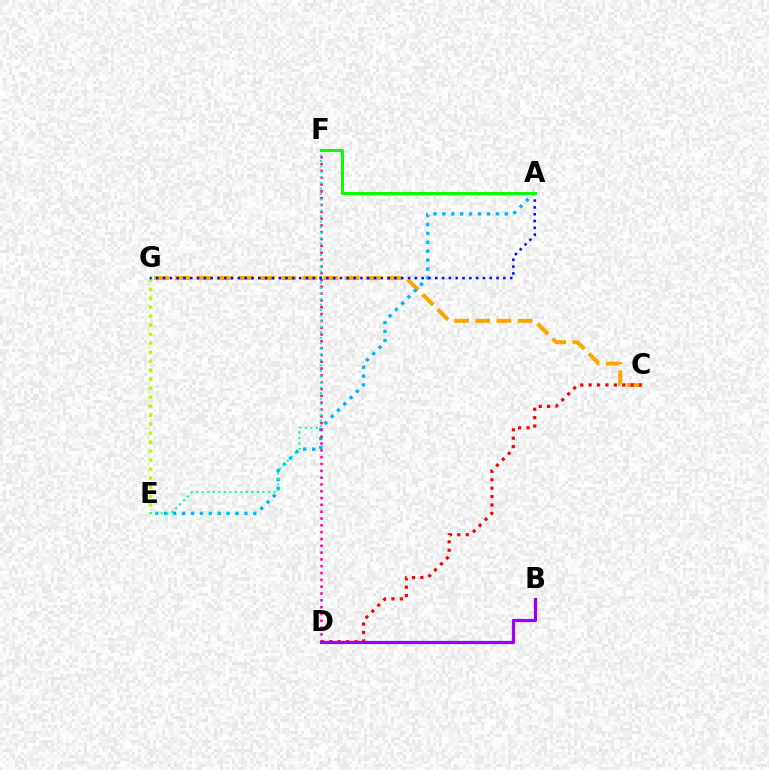{('C', 'G'): [{'color': '#ffa500', 'line_style': 'dashed', 'thickness': 2.88}], ('C', 'D'): [{'color': '#ff0000', 'line_style': 'dotted', 'thickness': 2.28}], ('A', 'E'): [{'color': '#00b5ff', 'line_style': 'dotted', 'thickness': 2.42}], ('D', 'F'): [{'color': '#ff00bd', 'line_style': 'dotted', 'thickness': 1.85}], ('E', 'G'): [{'color': '#b3ff00', 'line_style': 'dotted', 'thickness': 2.44}], ('E', 'F'): [{'color': '#00ff9d', 'line_style': 'dotted', 'thickness': 1.5}], ('B', 'D'): [{'color': '#9b00ff', 'line_style': 'solid', 'thickness': 2.32}], ('A', 'G'): [{'color': '#0010ff', 'line_style': 'dotted', 'thickness': 1.85}], ('A', 'F'): [{'color': '#08ff00', 'line_style': 'solid', 'thickness': 2.16}]}